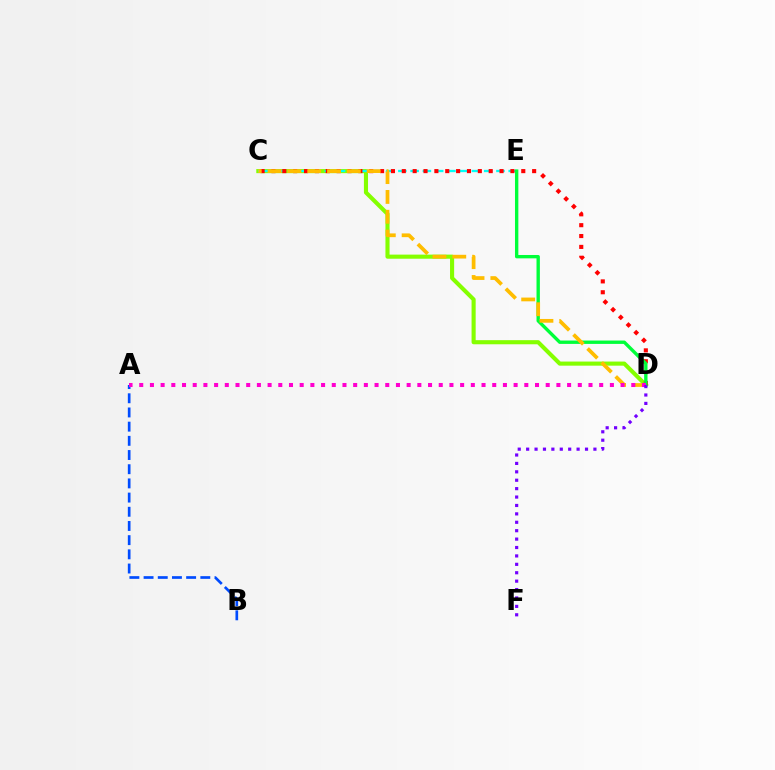{('C', 'D'): [{'color': '#84ff00', 'line_style': 'solid', 'thickness': 2.96}, {'color': '#ff0000', 'line_style': 'dotted', 'thickness': 2.95}, {'color': '#ffbd00', 'line_style': 'dashed', 'thickness': 2.69}], ('C', 'E'): [{'color': '#00fff6', 'line_style': 'dashed', 'thickness': 1.67}], ('A', 'B'): [{'color': '#004bff', 'line_style': 'dashed', 'thickness': 1.93}], ('D', 'E'): [{'color': '#00ff39', 'line_style': 'solid', 'thickness': 2.42}], ('A', 'D'): [{'color': '#ff00cf', 'line_style': 'dotted', 'thickness': 2.91}], ('D', 'F'): [{'color': '#7200ff', 'line_style': 'dotted', 'thickness': 2.28}]}